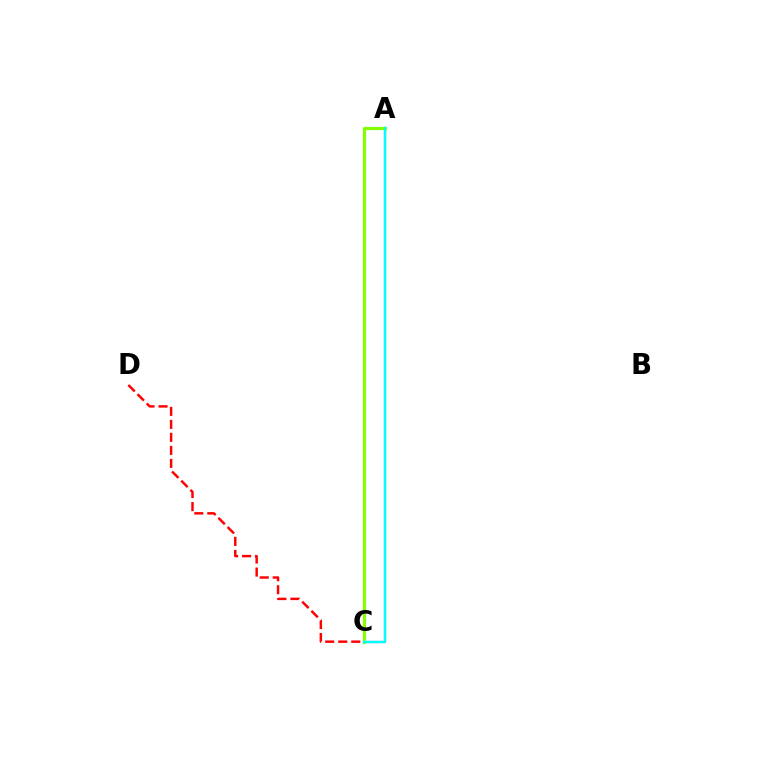{('A', 'C'): [{'color': '#7200ff', 'line_style': 'solid', 'thickness': 1.55}, {'color': '#84ff00', 'line_style': 'solid', 'thickness': 2.28}, {'color': '#00fff6', 'line_style': 'solid', 'thickness': 1.68}], ('C', 'D'): [{'color': '#ff0000', 'line_style': 'dashed', 'thickness': 1.77}]}